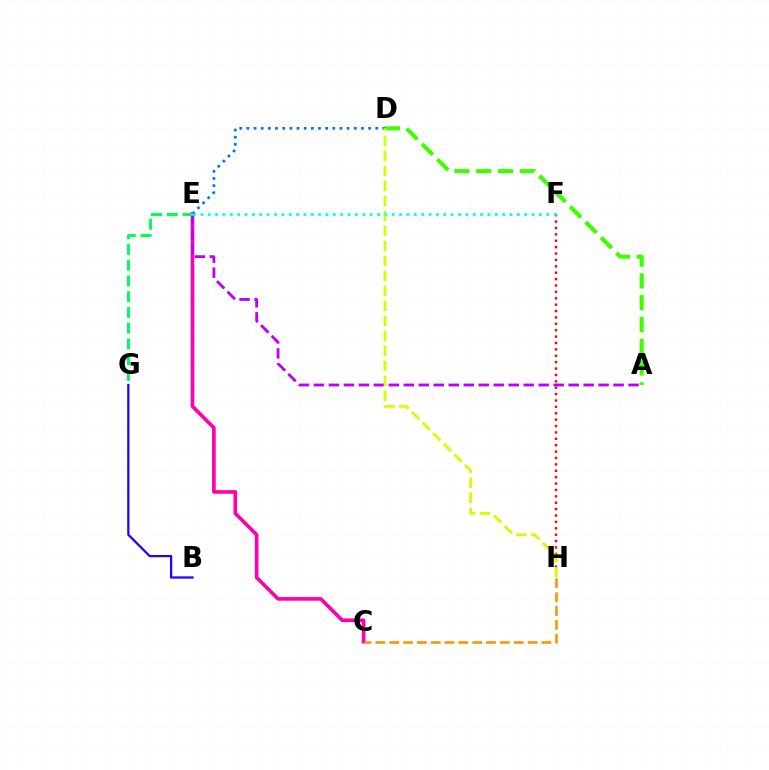{('A', 'D'): [{'color': '#3dff00', 'line_style': 'dashed', 'thickness': 2.96}], ('C', 'E'): [{'color': '#ff00ac', 'line_style': 'solid', 'thickness': 2.63}], ('A', 'E'): [{'color': '#b900ff', 'line_style': 'dashed', 'thickness': 2.04}], ('B', 'G'): [{'color': '#2500ff', 'line_style': 'solid', 'thickness': 1.62}], ('F', 'H'): [{'color': '#ff0000', 'line_style': 'dotted', 'thickness': 1.74}], ('D', 'E'): [{'color': '#0074ff', 'line_style': 'dotted', 'thickness': 1.95}], ('D', 'H'): [{'color': '#d1ff00', 'line_style': 'dashed', 'thickness': 2.04}], ('E', 'F'): [{'color': '#00fff6', 'line_style': 'dotted', 'thickness': 2.0}], ('C', 'H'): [{'color': '#ff9400', 'line_style': 'dashed', 'thickness': 1.88}], ('E', 'G'): [{'color': '#00ff5c', 'line_style': 'dashed', 'thickness': 2.14}]}